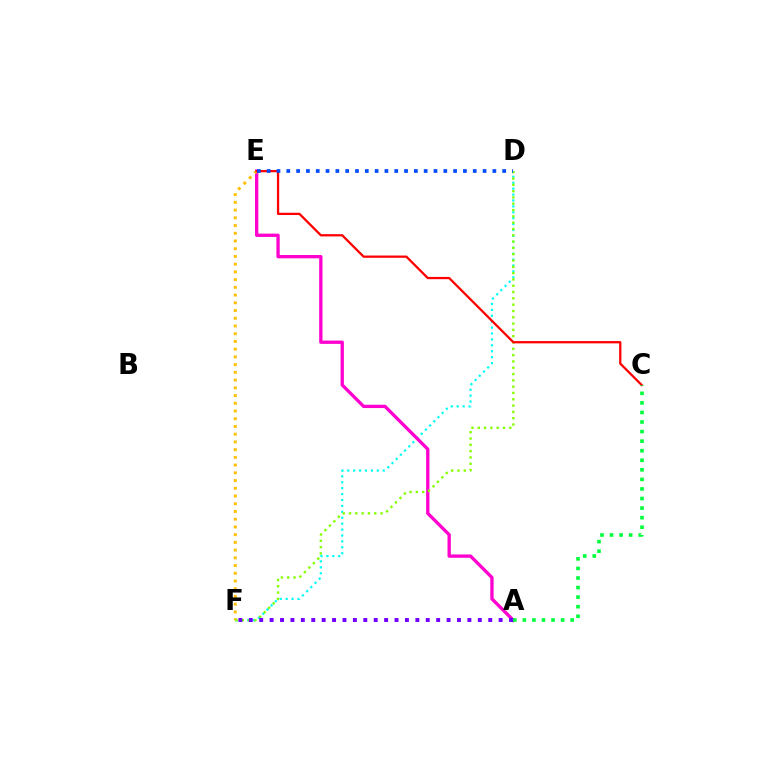{('D', 'F'): [{'color': '#00fff6', 'line_style': 'dotted', 'thickness': 1.61}, {'color': '#84ff00', 'line_style': 'dotted', 'thickness': 1.71}], ('A', 'E'): [{'color': '#ff00cf', 'line_style': 'solid', 'thickness': 2.39}], ('E', 'F'): [{'color': '#ffbd00', 'line_style': 'dotted', 'thickness': 2.1}], ('C', 'E'): [{'color': '#ff0000', 'line_style': 'solid', 'thickness': 1.64}], ('A', 'C'): [{'color': '#00ff39', 'line_style': 'dotted', 'thickness': 2.6}], ('D', 'E'): [{'color': '#004bff', 'line_style': 'dotted', 'thickness': 2.67}], ('A', 'F'): [{'color': '#7200ff', 'line_style': 'dotted', 'thickness': 2.83}]}